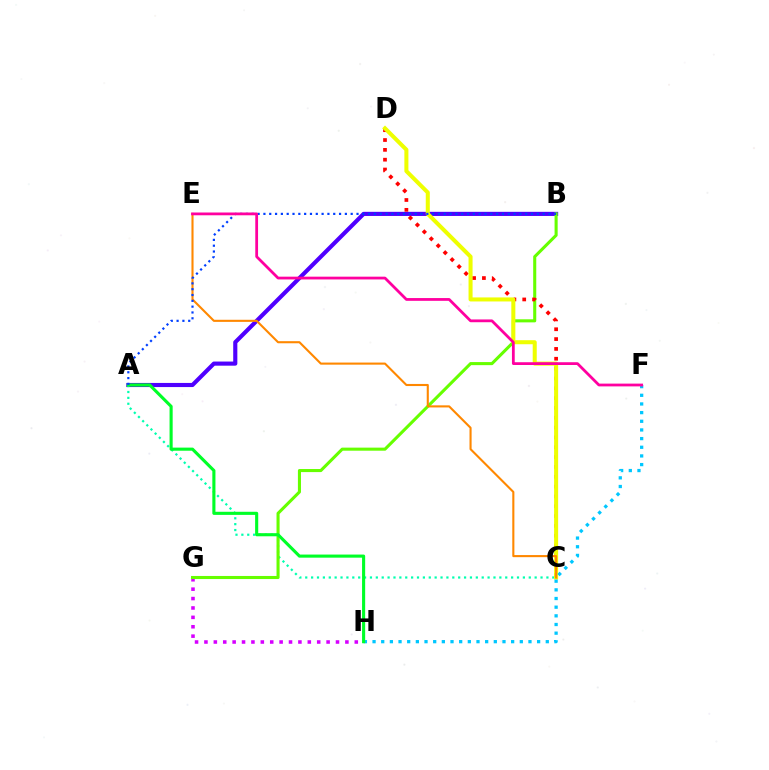{('G', 'H'): [{'color': '#d600ff', 'line_style': 'dotted', 'thickness': 2.55}], ('A', 'B'): [{'color': '#4f00ff', 'line_style': 'solid', 'thickness': 2.97}, {'color': '#003fff', 'line_style': 'dotted', 'thickness': 1.58}], ('A', 'C'): [{'color': '#00ffaf', 'line_style': 'dotted', 'thickness': 1.6}], ('B', 'G'): [{'color': '#66ff00', 'line_style': 'solid', 'thickness': 2.21}], ('C', 'D'): [{'color': '#ff0000', 'line_style': 'dotted', 'thickness': 2.67}, {'color': '#eeff00', 'line_style': 'solid', 'thickness': 2.91}], ('F', 'H'): [{'color': '#00c7ff', 'line_style': 'dotted', 'thickness': 2.35}], ('A', 'H'): [{'color': '#00ff27', 'line_style': 'solid', 'thickness': 2.24}], ('C', 'E'): [{'color': '#ff8800', 'line_style': 'solid', 'thickness': 1.51}], ('E', 'F'): [{'color': '#ff00a0', 'line_style': 'solid', 'thickness': 2.0}]}